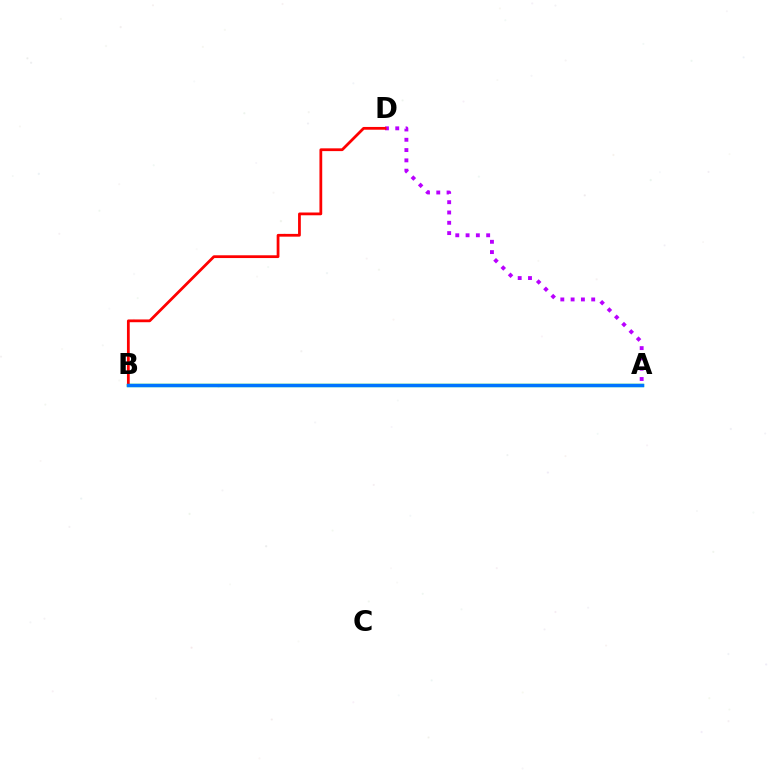{('A', 'B'): [{'color': '#d1ff00', 'line_style': 'solid', 'thickness': 1.59}, {'color': '#00ff5c', 'line_style': 'solid', 'thickness': 2.38}, {'color': '#0074ff', 'line_style': 'solid', 'thickness': 2.46}], ('A', 'D'): [{'color': '#b900ff', 'line_style': 'dotted', 'thickness': 2.8}], ('B', 'D'): [{'color': '#ff0000', 'line_style': 'solid', 'thickness': 1.99}]}